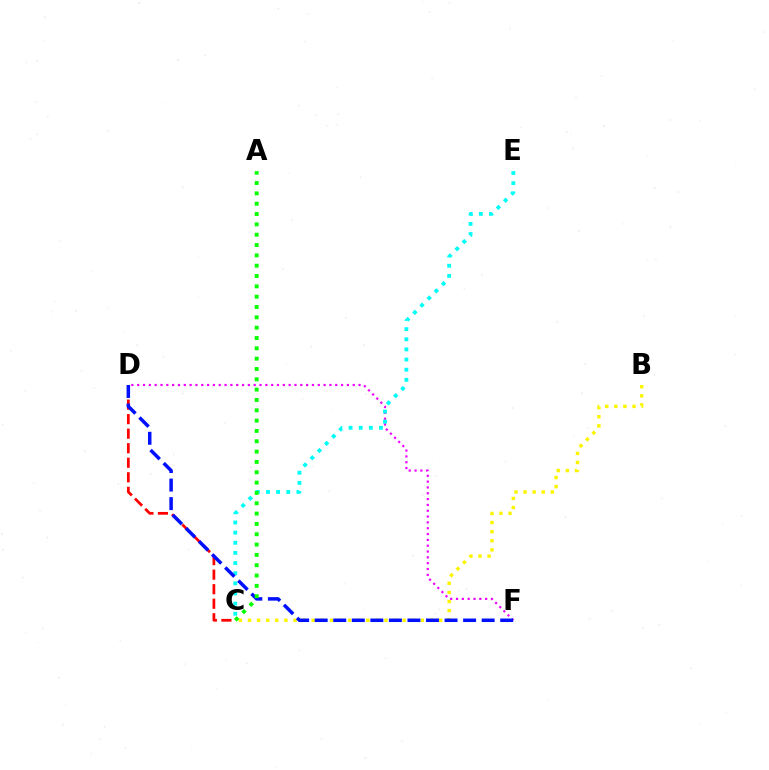{('B', 'C'): [{'color': '#fcf500', 'line_style': 'dotted', 'thickness': 2.47}], ('C', 'D'): [{'color': '#ff0000', 'line_style': 'dashed', 'thickness': 1.97}], ('D', 'F'): [{'color': '#ee00ff', 'line_style': 'dotted', 'thickness': 1.58}, {'color': '#0010ff', 'line_style': 'dashed', 'thickness': 2.52}], ('C', 'E'): [{'color': '#00fff6', 'line_style': 'dotted', 'thickness': 2.75}], ('A', 'C'): [{'color': '#08ff00', 'line_style': 'dotted', 'thickness': 2.81}]}